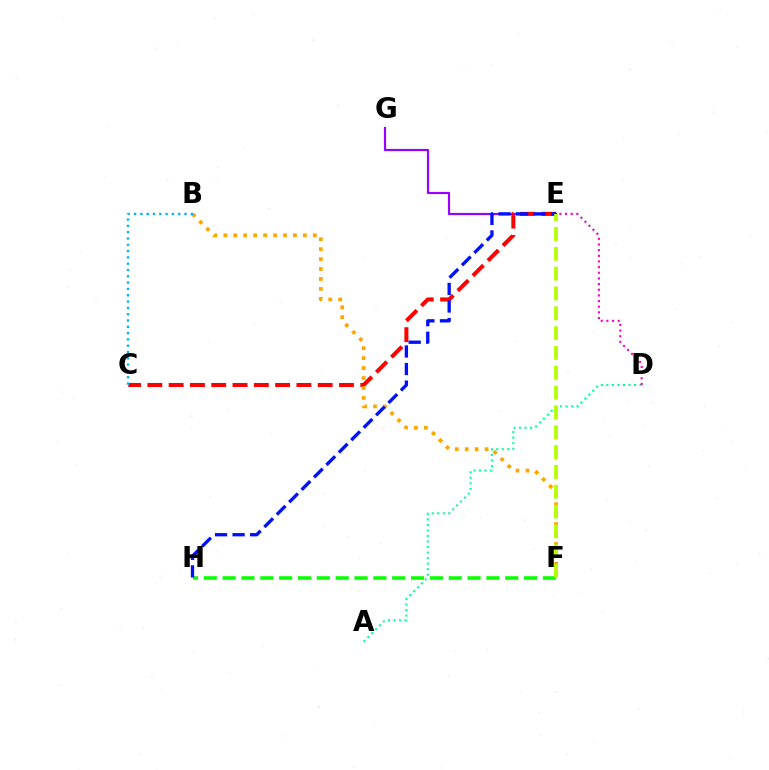{('E', 'G'): [{'color': '#9b00ff', 'line_style': 'solid', 'thickness': 1.57}], ('C', 'E'): [{'color': '#ff0000', 'line_style': 'dashed', 'thickness': 2.89}], ('B', 'F'): [{'color': '#ffa500', 'line_style': 'dotted', 'thickness': 2.7}], ('A', 'D'): [{'color': '#00ff9d', 'line_style': 'dotted', 'thickness': 1.5}], ('F', 'H'): [{'color': '#08ff00', 'line_style': 'dashed', 'thickness': 2.56}], ('E', 'H'): [{'color': '#0010ff', 'line_style': 'dashed', 'thickness': 2.38}], ('B', 'C'): [{'color': '#00b5ff', 'line_style': 'dotted', 'thickness': 1.71}], ('D', 'E'): [{'color': '#ff00bd', 'line_style': 'dotted', 'thickness': 1.54}], ('E', 'F'): [{'color': '#b3ff00', 'line_style': 'dashed', 'thickness': 2.69}]}